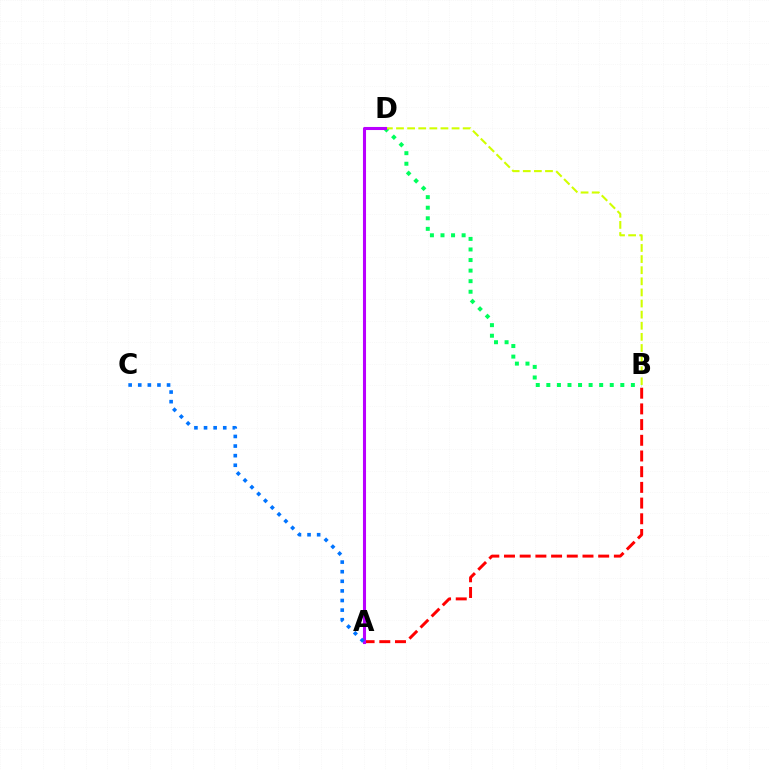{('B', 'D'): [{'color': '#00ff5c', 'line_style': 'dotted', 'thickness': 2.87}, {'color': '#d1ff00', 'line_style': 'dashed', 'thickness': 1.51}], ('A', 'B'): [{'color': '#ff0000', 'line_style': 'dashed', 'thickness': 2.13}], ('A', 'D'): [{'color': '#b900ff', 'line_style': 'solid', 'thickness': 2.21}], ('A', 'C'): [{'color': '#0074ff', 'line_style': 'dotted', 'thickness': 2.61}]}